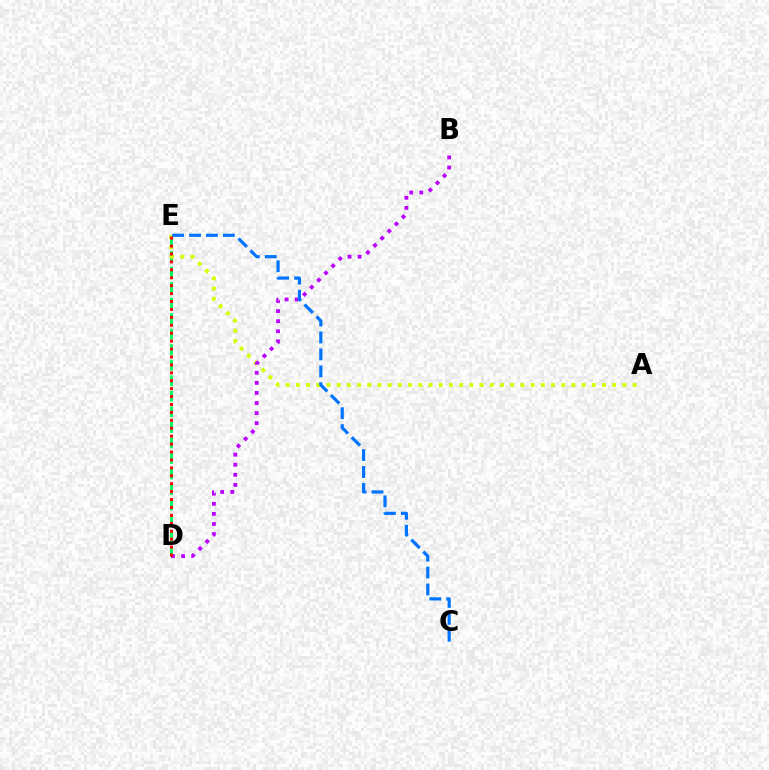{('D', 'E'): [{'color': '#00ff5c', 'line_style': 'dashed', 'thickness': 2.11}, {'color': '#ff0000', 'line_style': 'dotted', 'thickness': 2.15}], ('A', 'E'): [{'color': '#d1ff00', 'line_style': 'dotted', 'thickness': 2.77}], ('B', 'D'): [{'color': '#b900ff', 'line_style': 'dotted', 'thickness': 2.74}], ('C', 'E'): [{'color': '#0074ff', 'line_style': 'dashed', 'thickness': 2.3}]}